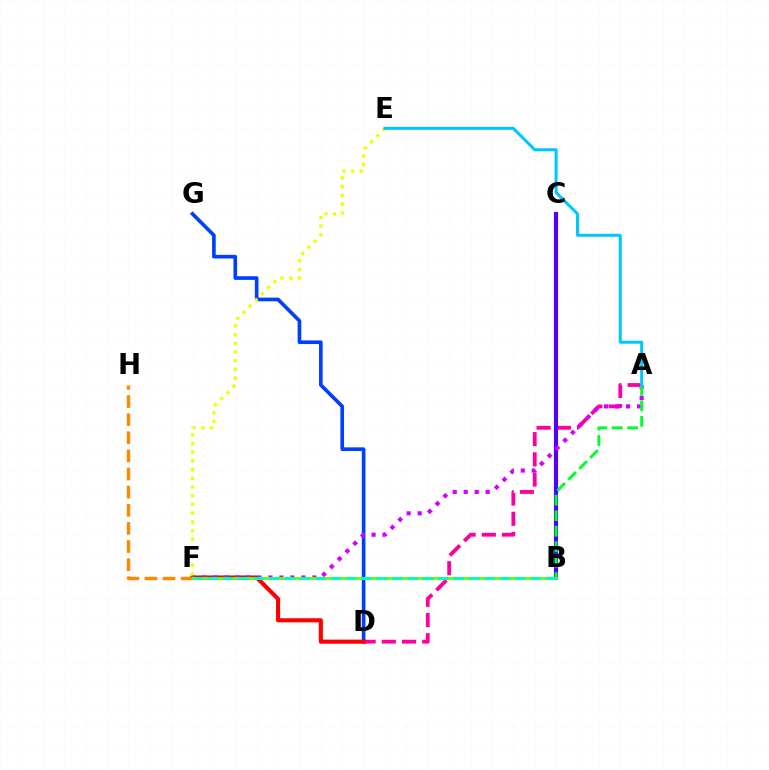{('D', 'G'): [{'color': '#003fff', 'line_style': 'solid', 'thickness': 2.62}], ('A', 'D'): [{'color': '#ff00a0', 'line_style': 'dashed', 'thickness': 2.75}], ('D', 'F'): [{'color': '#ff0000', 'line_style': 'solid', 'thickness': 2.96}], ('B', 'C'): [{'color': '#4f00ff', 'line_style': 'solid', 'thickness': 2.99}], ('E', 'F'): [{'color': '#eeff00', 'line_style': 'dotted', 'thickness': 2.36}], ('A', 'F'): [{'color': '#d600ff', 'line_style': 'dotted', 'thickness': 2.99}], ('A', 'B'): [{'color': '#00ff27', 'line_style': 'dashed', 'thickness': 2.1}], ('A', 'E'): [{'color': '#00c7ff', 'line_style': 'solid', 'thickness': 2.18}], ('F', 'H'): [{'color': '#ff8800', 'line_style': 'dashed', 'thickness': 2.46}], ('B', 'F'): [{'color': '#66ff00', 'line_style': 'solid', 'thickness': 2.05}, {'color': '#00ffaf', 'line_style': 'dashed', 'thickness': 2.09}]}